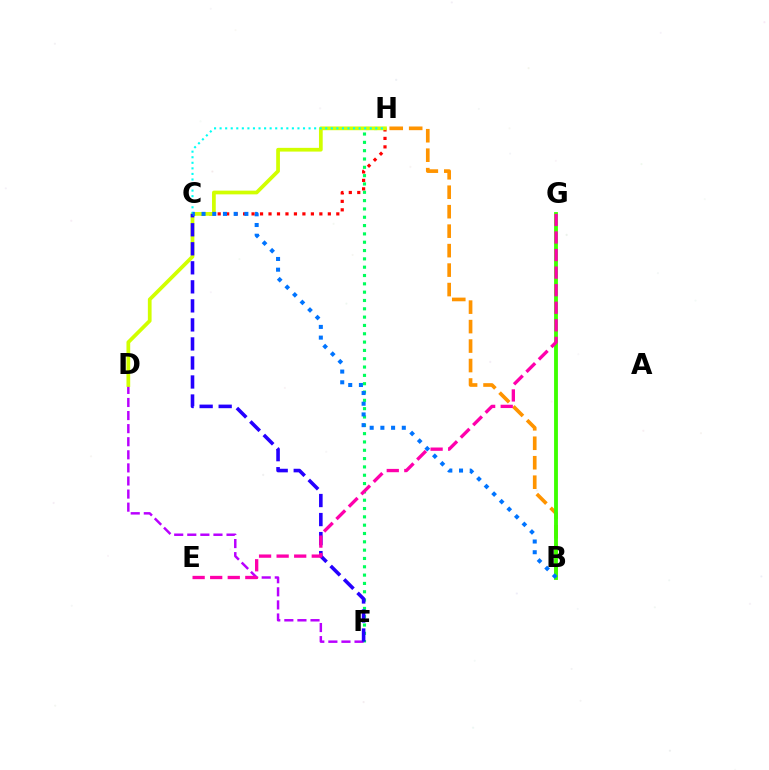{('B', 'H'): [{'color': '#ff9400', 'line_style': 'dashed', 'thickness': 2.65}], ('F', 'H'): [{'color': '#00ff5c', 'line_style': 'dotted', 'thickness': 2.26}], ('D', 'F'): [{'color': '#b900ff', 'line_style': 'dashed', 'thickness': 1.78}], ('C', 'H'): [{'color': '#ff0000', 'line_style': 'dotted', 'thickness': 2.3}, {'color': '#00fff6', 'line_style': 'dotted', 'thickness': 1.51}], ('D', 'H'): [{'color': '#d1ff00', 'line_style': 'solid', 'thickness': 2.69}], ('B', 'G'): [{'color': '#3dff00', 'line_style': 'solid', 'thickness': 2.77}], ('C', 'F'): [{'color': '#2500ff', 'line_style': 'dashed', 'thickness': 2.58}], ('E', 'G'): [{'color': '#ff00ac', 'line_style': 'dashed', 'thickness': 2.39}], ('B', 'C'): [{'color': '#0074ff', 'line_style': 'dotted', 'thickness': 2.91}]}